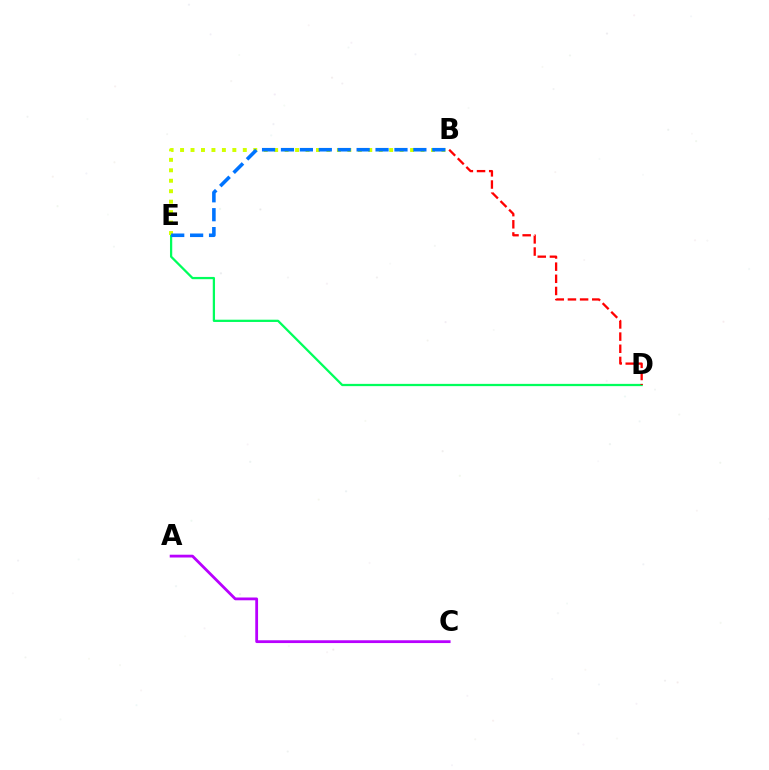{('D', 'E'): [{'color': '#00ff5c', 'line_style': 'solid', 'thickness': 1.62}], ('B', 'E'): [{'color': '#d1ff00', 'line_style': 'dotted', 'thickness': 2.84}, {'color': '#0074ff', 'line_style': 'dashed', 'thickness': 2.57}], ('B', 'D'): [{'color': '#ff0000', 'line_style': 'dashed', 'thickness': 1.65}], ('A', 'C'): [{'color': '#b900ff', 'line_style': 'solid', 'thickness': 2.01}]}